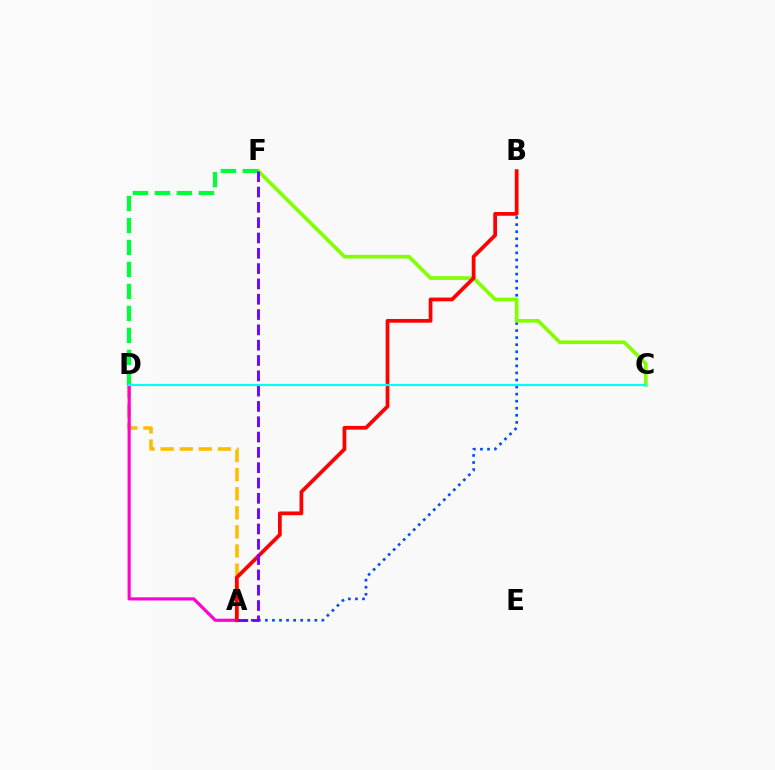{('A', 'B'): [{'color': '#004bff', 'line_style': 'dotted', 'thickness': 1.92}, {'color': '#ff0000', 'line_style': 'solid', 'thickness': 2.69}], ('A', 'D'): [{'color': '#ffbd00', 'line_style': 'dashed', 'thickness': 2.59}, {'color': '#ff00cf', 'line_style': 'solid', 'thickness': 2.26}], ('C', 'F'): [{'color': '#84ff00', 'line_style': 'solid', 'thickness': 2.64}], ('D', 'F'): [{'color': '#00ff39', 'line_style': 'dashed', 'thickness': 2.99}], ('A', 'F'): [{'color': '#7200ff', 'line_style': 'dashed', 'thickness': 2.08}], ('C', 'D'): [{'color': '#00fff6', 'line_style': 'solid', 'thickness': 1.58}]}